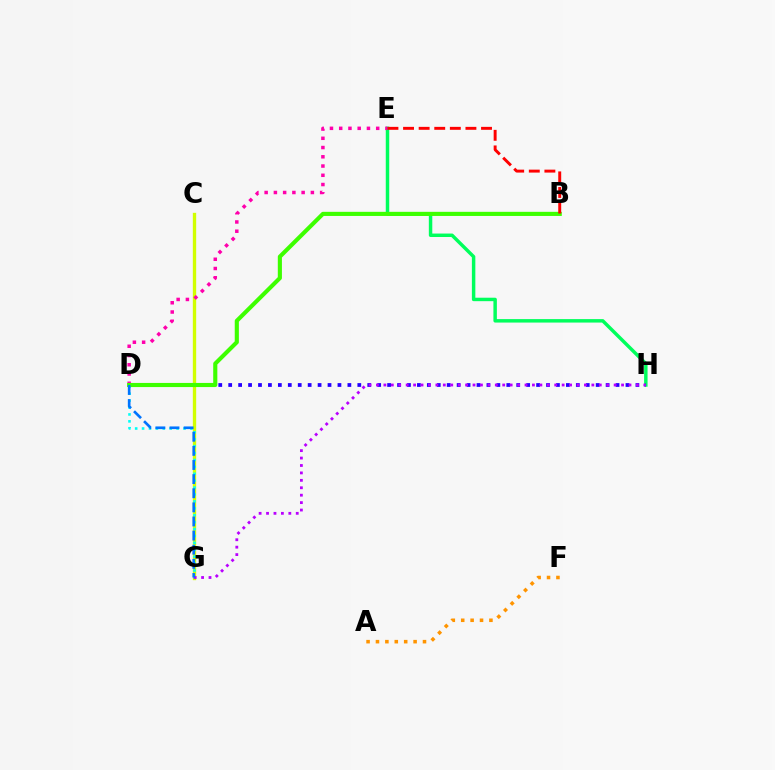{('C', 'G'): [{'color': '#d1ff00', 'line_style': 'solid', 'thickness': 2.41}], ('E', 'H'): [{'color': '#00ff5c', 'line_style': 'solid', 'thickness': 2.49}], ('D', 'E'): [{'color': '#ff00ac', 'line_style': 'dotted', 'thickness': 2.51}], ('D', 'H'): [{'color': '#2500ff', 'line_style': 'dotted', 'thickness': 2.7}], ('D', 'G'): [{'color': '#00fff6', 'line_style': 'dotted', 'thickness': 1.88}, {'color': '#0074ff', 'line_style': 'dashed', 'thickness': 1.92}], ('G', 'H'): [{'color': '#b900ff', 'line_style': 'dotted', 'thickness': 2.02}], ('A', 'F'): [{'color': '#ff9400', 'line_style': 'dotted', 'thickness': 2.56}], ('B', 'D'): [{'color': '#3dff00', 'line_style': 'solid', 'thickness': 2.97}], ('B', 'E'): [{'color': '#ff0000', 'line_style': 'dashed', 'thickness': 2.12}]}